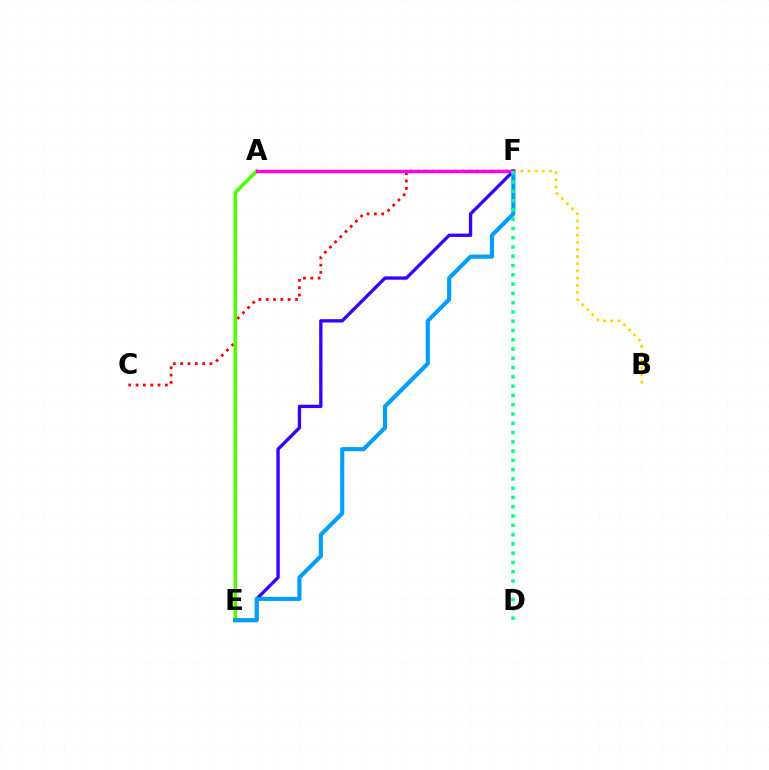{('C', 'F'): [{'color': '#ff0000', 'line_style': 'dotted', 'thickness': 1.99}], ('A', 'E'): [{'color': '#4fff00', 'line_style': 'solid', 'thickness': 2.58}], ('E', 'F'): [{'color': '#3700ff', 'line_style': 'solid', 'thickness': 2.4}, {'color': '#009eff', 'line_style': 'solid', 'thickness': 2.97}], ('B', 'F'): [{'color': '#ffd500', 'line_style': 'dotted', 'thickness': 1.94}], ('A', 'F'): [{'color': '#ff00ed', 'line_style': 'solid', 'thickness': 2.46}], ('D', 'F'): [{'color': '#00ff86', 'line_style': 'dotted', 'thickness': 2.52}]}